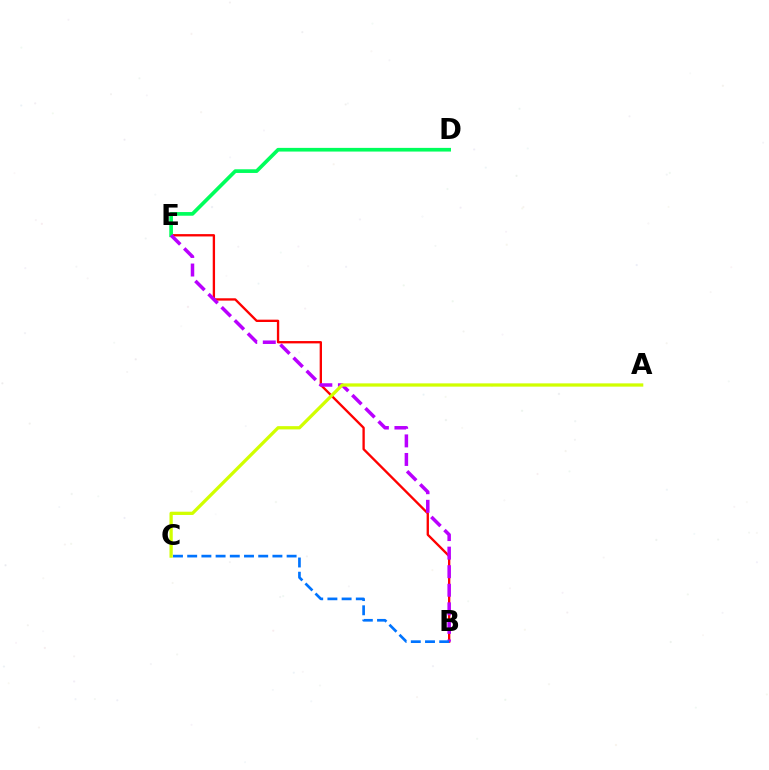{('B', 'E'): [{'color': '#ff0000', 'line_style': 'solid', 'thickness': 1.68}, {'color': '#b900ff', 'line_style': 'dashed', 'thickness': 2.52}], ('D', 'E'): [{'color': '#00ff5c', 'line_style': 'solid', 'thickness': 2.65}], ('A', 'C'): [{'color': '#d1ff00', 'line_style': 'solid', 'thickness': 2.35}], ('B', 'C'): [{'color': '#0074ff', 'line_style': 'dashed', 'thickness': 1.93}]}